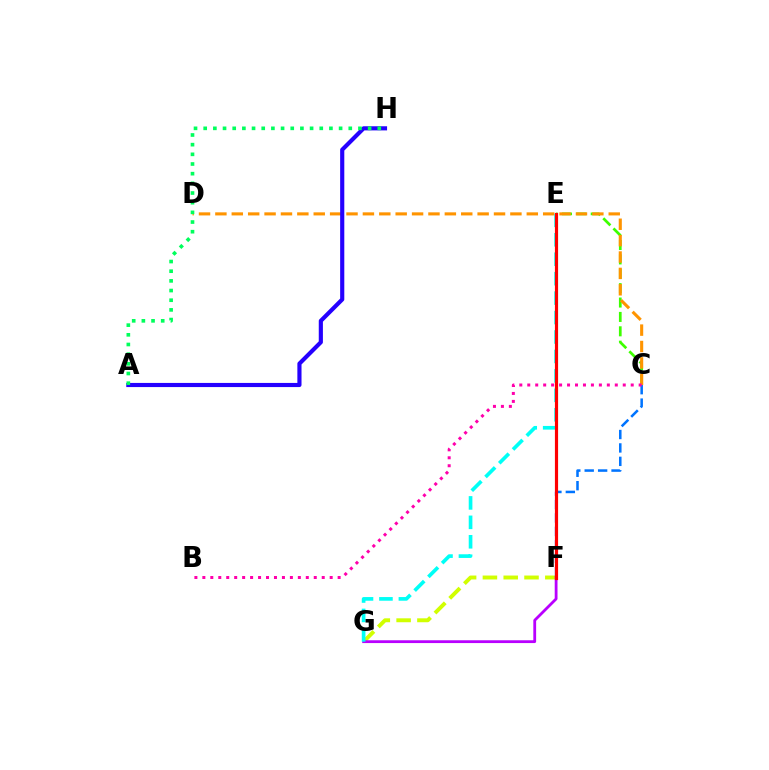{('F', 'G'): [{'color': '#d1ff00', 'line_style': 'dashed', 'thickness': 2.83}, {'color': '#b900ff', 'line_style': 'solid', 'thickness': 2.02}], ('C', 'E'): [{'color': '#3dff00', 'line_style': 'dashed', 'thickness': 1.95}], ('C', 'D'): [{'color': '#ff9400', 'line_style': 'dashed', 'thickness': 2.23}], ('A', 'H'): [{'color': '#2500ff', 'line_style': 'solid', 'thickness': 2.98}, {'color': '#00ff5c', 'line_style': 'dotted', 'thickness': 2.63}], ('E', 'G'): [{'color': '#00fff6', 'line_style': 'dashed', 'thickness': 2.64}], ('C', 'F'): [{'color': '#0074ff', 'line_style': 'dashed', 'thickness': 1.82}], ('E', 'F'): [{'color': '#ff0000', 'line_style': 'solid', 'thickness': 2.29}], ('B', 'C'): [{'color': '#ff00ac', 'line_style': 'dotted', 'thickness': 2.16}]}